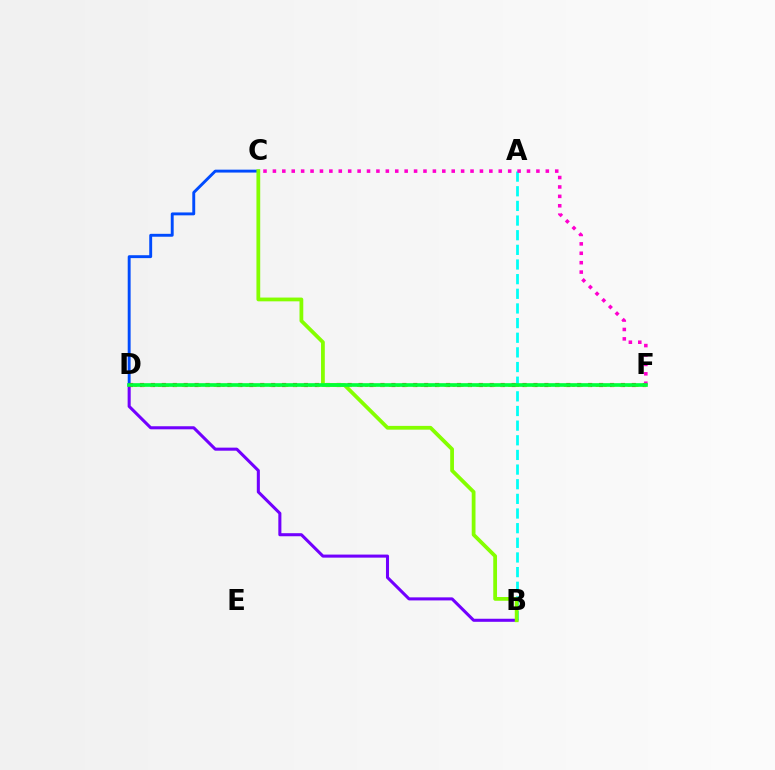{('C', 'D'): [{'color': '#004bff', 'line_style': 'solid', 'thickness': 2.09}], ('A', 'B'): [{'color': '#00fff6', 'line_style': 'dashed', 'thickness': 1.99}], ('B', 'D'): [{'color': '#7200ff', 'line_style': 'solid', 'thickness': 2.2}], ('D', 'F'): [{'color': '#ff0000', 'line_style': 'dotted', 'thickness': 2.97}, {'color': '#ffbd00', 'line_style': 'dotted', 'thickness': 2.16}, {'color': '#00ff39', 'line_style': 'solid', 'thickness': 2.63}], ('C', 'F'): [{'color': '#ff00cf', 'line_style': 'dotted', 'thickness': 2.56}], ('B', 'C'): [{'color': '#84ff00', 'line_style': 'solid', 'thickness': 2.72}]}